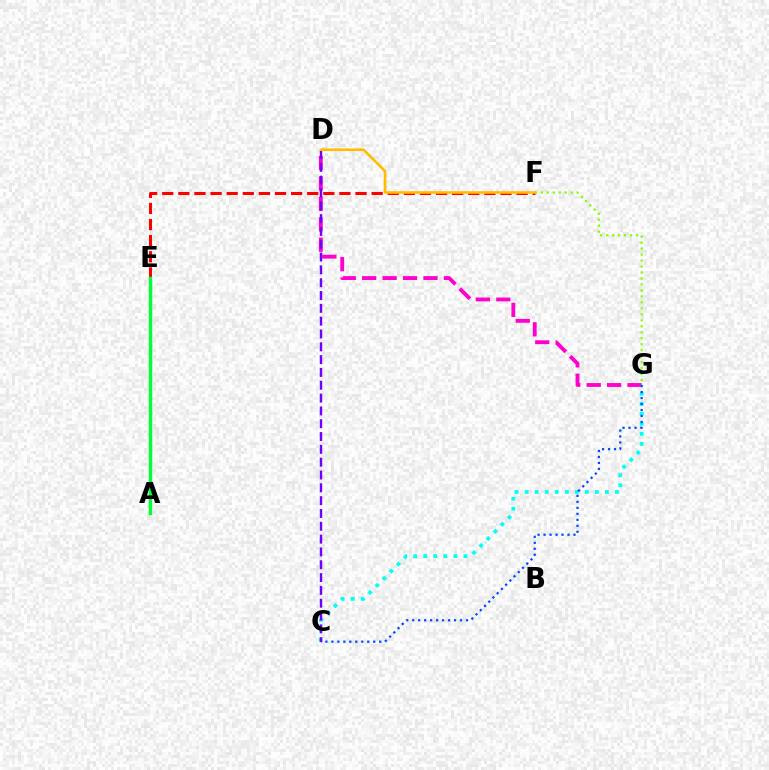{('F', 'G'): [{'color': '#84ff00', 'line_style': 'dotted', 'thickness': 1.62}], ('D', 'G'): [{'color': '#ff00cf', 'line_style': 'dashed', 'thickness': 2.77}], ('E', 'F'): [{'color': '#ff0000', 'line_style': 'dashed', 'thickness': 2.19}], ('A', 'E'): [{'color': '#00ff39', 'line_style': 'solid', 'thickness': 2.47}], ('C', 'G'): [{'color': '#00fff6', 'line_style': 'dotted', 'thickness': 2.73}, {'color': '#004bff', 'line_style': 'dotted', 'thickness': 1.62}], ('C', 'D'): [{'color': '#7200ff', 'line_style': 'dashed', 'thickness': 1.74}], ('D', 'F'): [{'color': '#ffbd00', 'line_style': 'solid', 'thickness': 1.86}]}